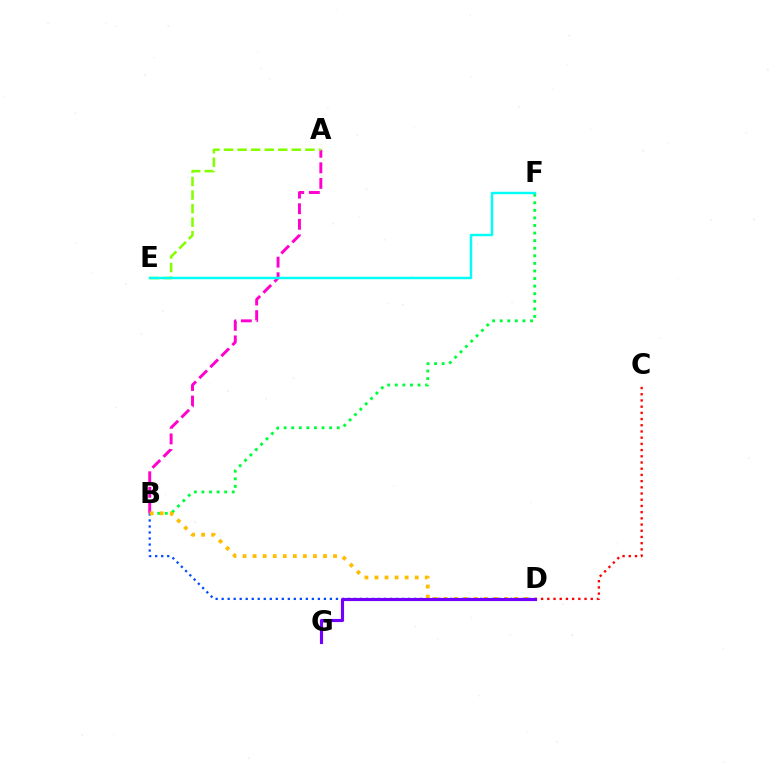{('B', 'F'): [{'color': '#00ff39', 'line_style': 'dotted', 'thickness': 2.06}], ('A', 'B'): [{'color': '#ff00cf', 'line_style': 'dashed', 'thickness': 2.12}], ('B', 'D'): [{'color': '#004bff', 'line_style': 'dotted', 'thickness': 1.63}, {'color': '#ffbd00', 'line_style': 'dotted', 'thickness': 2.73}], ('A', 'E'): [{'color': '#84ff00', 'line_style': 'dashed', 'thickness': 1.84}], ('E', 'F'): [{'color': '#00fff6', 'line_style': 'solid', 'thickness': 1.76}], ('C', 'D'): [{'color': '#ff0000', 'line_style': 'dotted', 'thickness': 1.69}], ('D', 'G'): [{'color': '#7200ff', 'line_style': 'solid', 'thickness': 2.26}]}